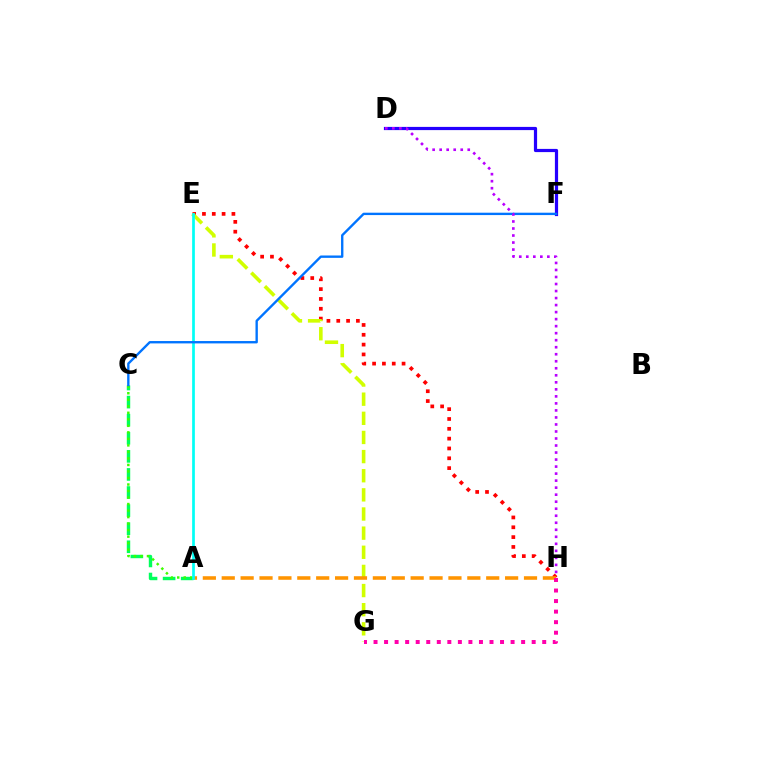{('D', 'F'): [{'color': '#2500ff', 'line_style': 'solid', 'thickness': 2.31}], ('A', 'C'): [{'color': '#00ff5c', 'line_style': 'dashed', 'thickness': 2.46}, {'color': '#3dff00', 'line_style': 'dotted', 'thickness': 1.77}], ('E', 'H'): [{'color': '#ff0000', 'line_style': 'dotted', 'thickness': 2.67}], ('E', 'G'): [{'color': '#d1ff00', 'line_style': 'dashed', 'thickness': 2.6}], ('A', 'H'): [{'color': '#ff9400', 'line_style': 'dashed', 'thickness': 2.57}], ('A', 'E'): [{'color': '#00fff6', 'line_style': 'solid', 'thickness': 1.95}], ('C', 'F'): [{'color': '#0074ff', 'line_style': 'solid', 'thickness': 1.71}], ('G', 'H'): [{'color': '#ff00ac', 'line_style': 'dotted', 'thickness': 2.86}], ('D', 'H'): [{'color': '#b900ff', 'line_style': 'dotted', 'thickness': 1.91}]}